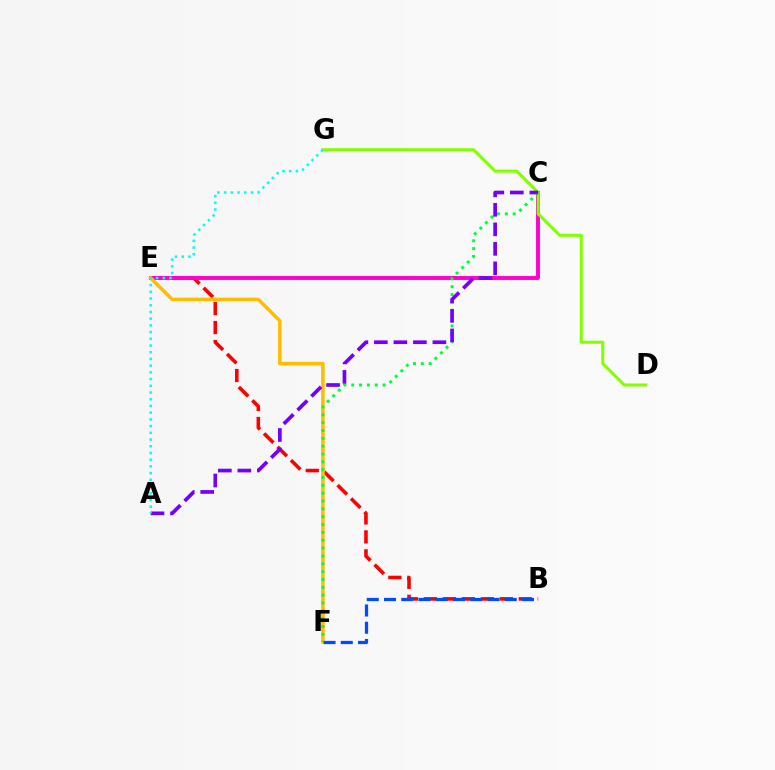{('B', 'E'): [{'color': '#ff0000', 'line_style': 'dashed', 'thickness': 2.58}], ('C', 'E'): [{'color': '#ff00cf', 'line_style': 'solid', 'thickness': 2.82}], ('E', 'F'): [{'color': '#ffbd00', 'line_style': 'solid', 'thickness': 2.56}], ('B', 'F'): [{'color': '#004bff', 'line_style': 'dashed', 'thickness': 2.34}], ('C', 'F'): [{'color': '#00ff39', 'line_style': 'dotted', 'thickness': 2.13}], ('D', 'G'): [{'color': '#84ff00', 'line_style': 'solid', 'thickness': 2.2}], ('A', 'C'): [{'color': '#7200ff', 'line_style': 'dashed', 'thickness': 2.65}], ('A', 'G'): [{'color': '#00fff6', 'line_style': 'dotted', 'thickness': 1.82}]}